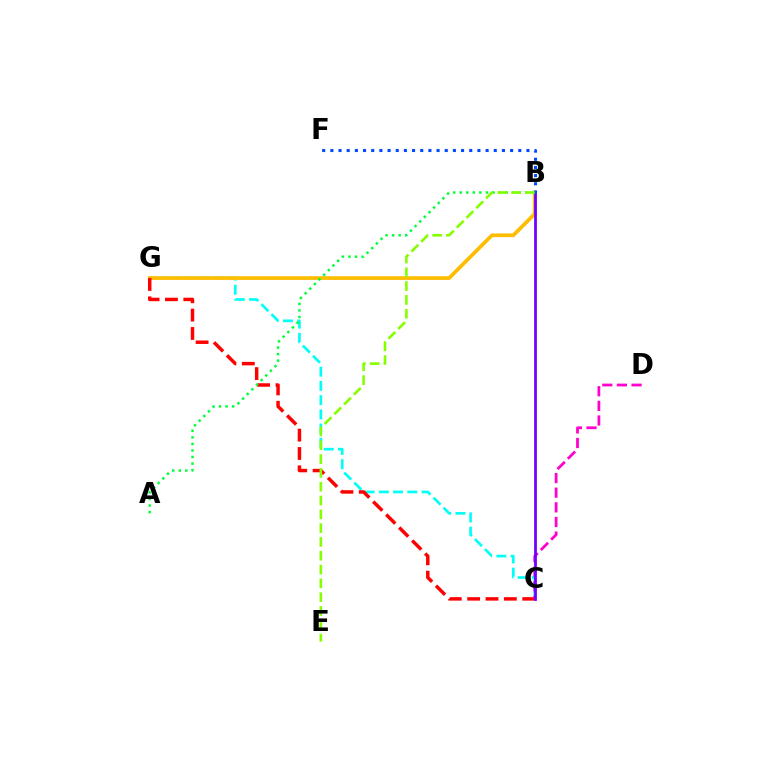{('C', 'G'): [{'color': '#00fff6', 'line_style': 'dashed', 'thickness': 1.93}, {'color': '#ff0000', 'line_style': 'dashed', 'thickness': 2.49}], ('B', 'G'): [{'color': '#ffbd00', 'line_style': 'solid', 'thickness': 2.68}], ('A', 'B'): [{'color': '#00ff39', 'line_style': 'dotted', 'thickness': 1.78}], ('C', 'D'): [{'color': '#ff00cf', 'line_style': 'dashed', 'thickness': 1.99}], ('B', 'C'): [{'color': '#7200ff', 'line_style': 'solid', 'thickness': 2.0}], ('B', 'F'): [{'color': '#004bff', 'line_style': 'dotted', 'thickness': 2.22}], ('B', 'E'): [{'color': '#84ff00', 'line_style': 'dashed', 'thickness': 1.88}]}